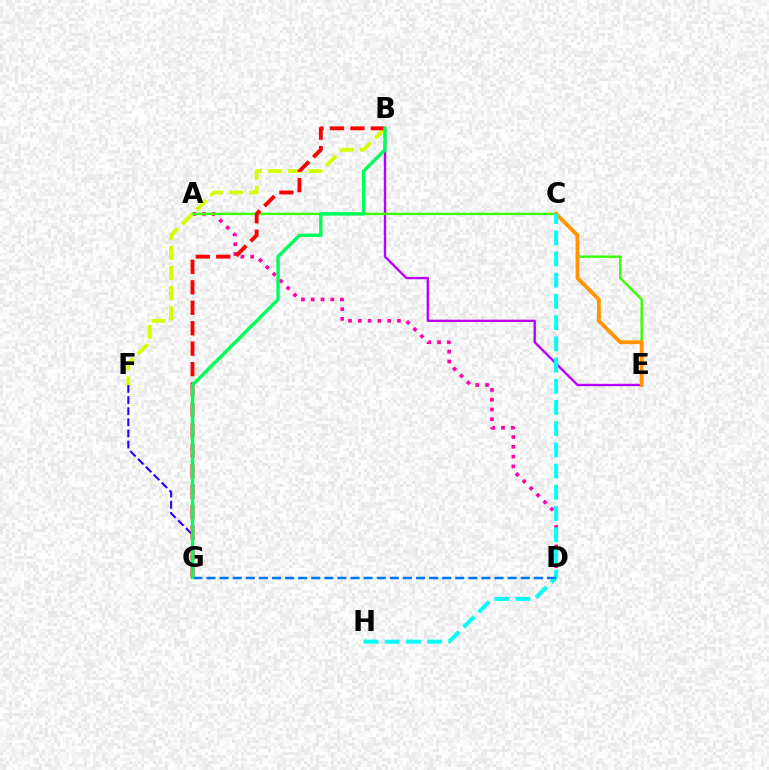{('B', 'E'): [{'color': '#b900ff', 'line_style': 'solid', 'thickness': 1.69}], ('A', 'D'): [{'color': '#ff00ac', 'line_style': 'dotted', 'thickness': 2.66}], ('A', 'E'): [{'color': '#3dff00', 'line_style': 'solid', 'thickness': 1.76}], ('B', 'F'): [{'color': '#d1ff00', 'line_style': 'dashed', 'thickness': 2.73}], ('C', 'E'): [{'color': '#ff9400', 'line_style': 'solid', 'thickness': 2.76}], ('F', 'G'): [{'color': '#2500ff', 'line_style': 'dashed', 'thickness': 1.51}], ('C', 'H'): [{'color': '#00fff6', 'line_style': 'dashed', 'thickness': 2.88}], ('B', 'G'): [{'color': '#ff0000', 'line_style': 'dashed', 'thickness': 2.78}, {'color': '#00ff5c', 'line_style': 'solid', 'thickness': 2.46}], ('D', 'G'): [{'color': '#0074ff', 'line_style': 'dashed', 'thickness': 1.78}]}